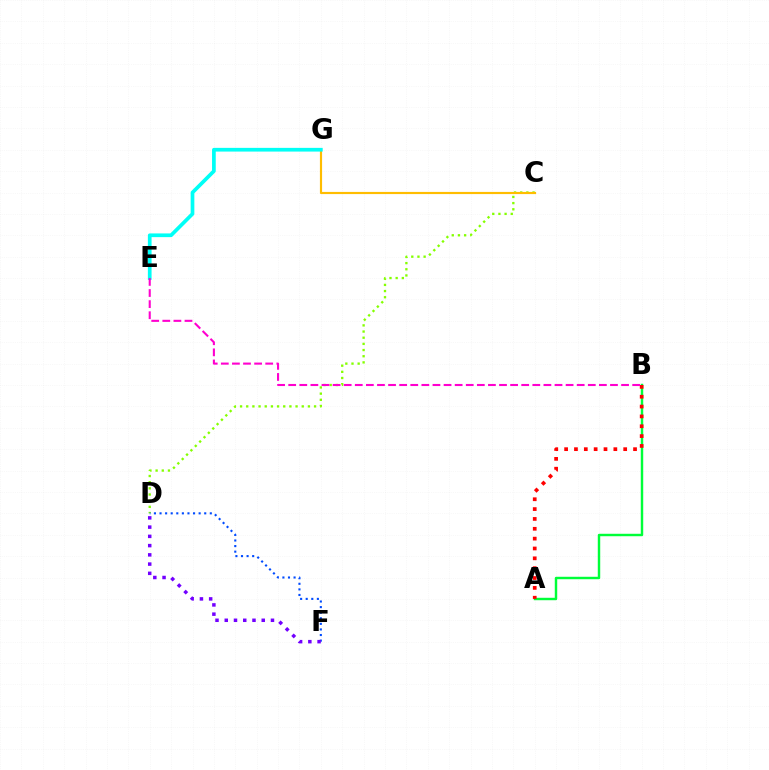{('C', 'D'): [{'color': '#84ff00', 'line_style': 'dotted', 'thickness': 1.68}], ('A', 'B'): [{'color': '#00ff39', 'line_style': 'solid', 'thickness': 1.75}, {'color': '#ff0000', 'line_style': 'dotted', 'thickness': 2.68}], ('D', 'F'): [{'color': '#004bff', 'line_style': 'dotted', 'thickness': 1.52}, {'color': '#7200ff', 'line_style': 'dotted', 'thickness': 2.51}], ('C', 'G'): [{'color': '#ffbd00', 'line_style': 'solid', 'thickness': 1.56}], ('E', 'G'): [{'color': '#00fff6', 'line_style': 'solid', 'thickness': 2.67}], ('B', 'E'): [{'color': '#ff00cf', 'line_style': 'dashed', 'thickness': 1.51}]}